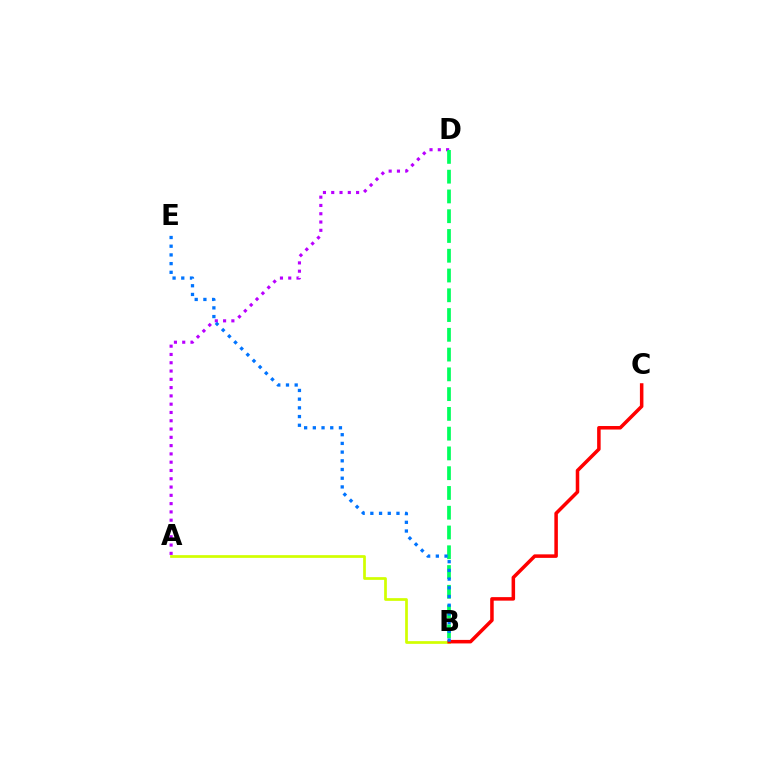{('A', 'D'): [{'color': '#b900ff', 'line_style': 'dotted', 'thickness': 2.25}], ('B', 'D'): [{'color': '#00ff5c', 'line_style': 'dashed', 'thickness': 2.69}], ('A', 'B'): [{'color': '#d1ff00', 'line_style': 'solid', 'thickness': 1.96}], ('B', 'C'): [{'color': '#ff0000', 'line_style': 'solid', 'thickness': 2.53}], ('B', 'E'): [{'color': '#0074ff', 'line_style': 'dotted', 'thickness': 2.36}]}